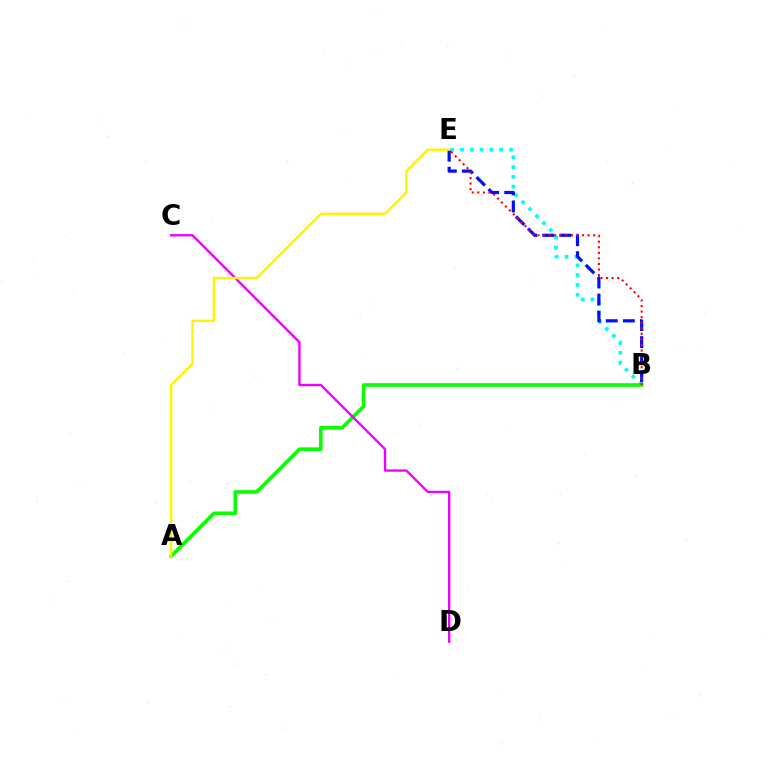{('B', 'E'): [{'color': '#00fff6', 'line_style': 'dotted', 'thickness': 2.67}, {'color': '#0010ff', 'line_style': 'dashed', 'thickness': 2.32}, {'color': '#ff0000', 'line_style': 'dotted', 'thickness': 1.51}], ('A', 'B'): [{'color': '#08ff00', 'line_style': 'solid', 'thickness': 2.6}], ('C', 'D'): [{'color': '#ee00ff', 'line_style': 'solid', 'thickness': 1.69}], ('A', 'E'): [{'color': '#fcf500', 'line_style': 'solid', 'thickness': 1.72}]}